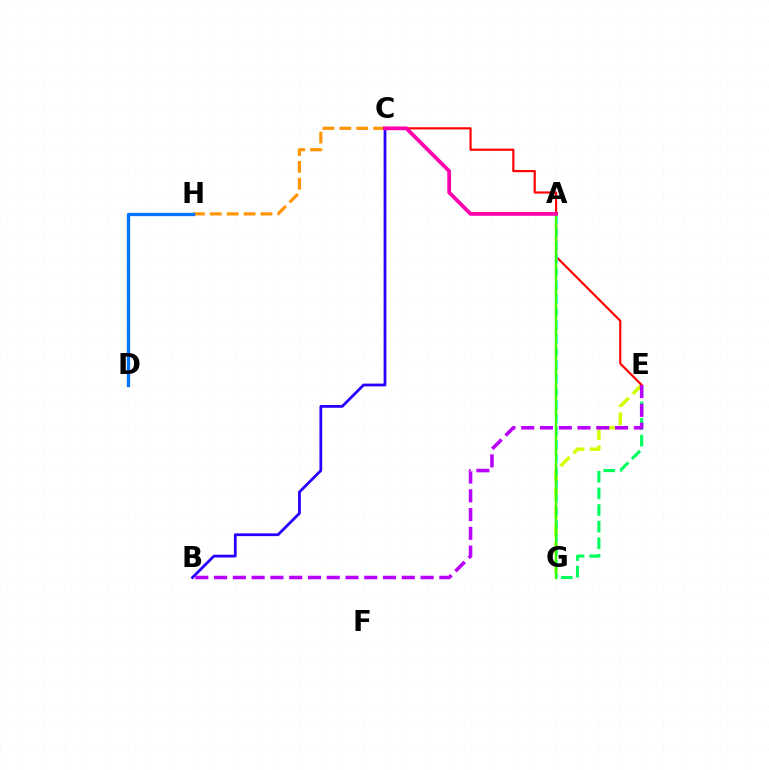{('C', 'H'): [{'color': '#ff9400', 'line_style': 'dashed', 'thickness': 2.29}], ('B', 'C'): [{'color': '#2500ff', 'line_style': 'solid', 'thickness': 2.0}], ('E', 'G'): [{'color': '#00ff5c', 'line_style': 'dashed', 'thickness': 2.26}, {'color': '#d1ff00', 'line_style': 'dashed', 'thickness': 2.47}], ('C', 'E'): [{'color': '#ff0000', 'line_style': 'solid', 'thickness': 1.56}], ('A', 'G'): [{'color': '#00fff6', 'line_style': 'dashed', 'thickness': 1.8}, {'color': '#3dff00', 'line_style': 'solid', 'thickness': 1.76}], ('A', 'C'): [{'color': '#ff00ac', 'line_style': 'solid', 'thickness': 2.7}], ('D', 'H'): [{'color': '#0074ff', 'line_style': 'solid', 'thickness': 2.36}], ('B', 'E'): [{'color': '#b900ff', 'line_style': 'dashed', 'thickness': 2.55}]}